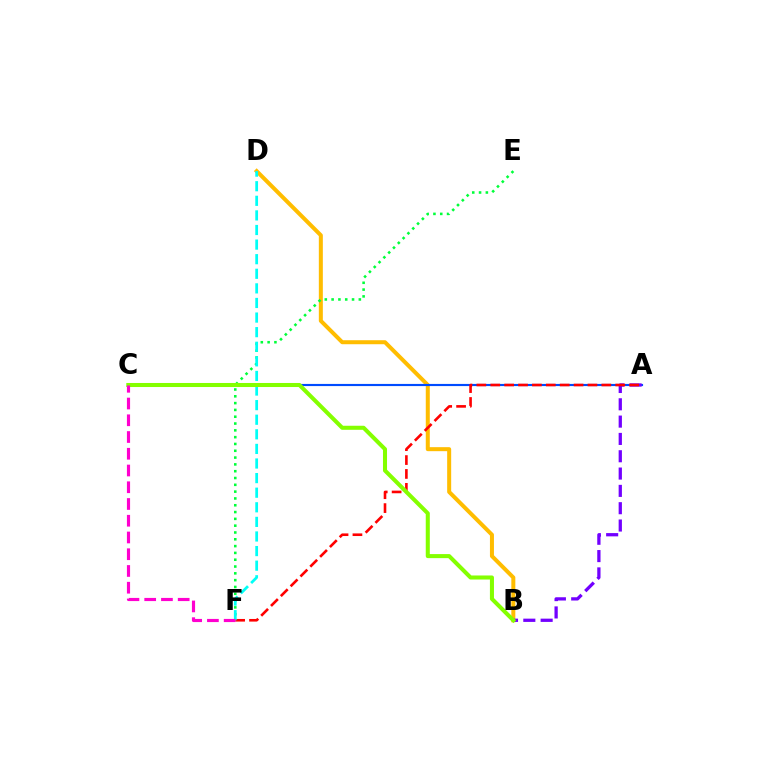{('B', 'D'): [{'color': '#ffbd00', 'line_style': 'solid', 'thickness': 2.89}], ('E', 'F'): [{'color': '#00ff39', 'line_style': 'dotted', 'thickness': 1.85}], ('A', 'C'): [{'color': '#004bff', 'line_style': 'solid', 'thickness': 1.55}], ('A', 'B'): [{'color': '#7200ff', 'line_style': 'dashed', 'thickness': 2.35}], ('A', 'F'): [{'color': '#ff0000', 'line_style': 'dashed', 'thickness': 1.89}], ('D', 'F'): [{'color': '#00fff6', 'line_style': 'dashed', 'thickness': 1.98}], ('B', 'C'): [{'color': '#84ff00', 'line_style': 'solid', 'thickness': 2.92}], ('C', 'F'): [{'color': '#ff00cf', 'line_style': 'dashed', 'thickness': 2.27}]}